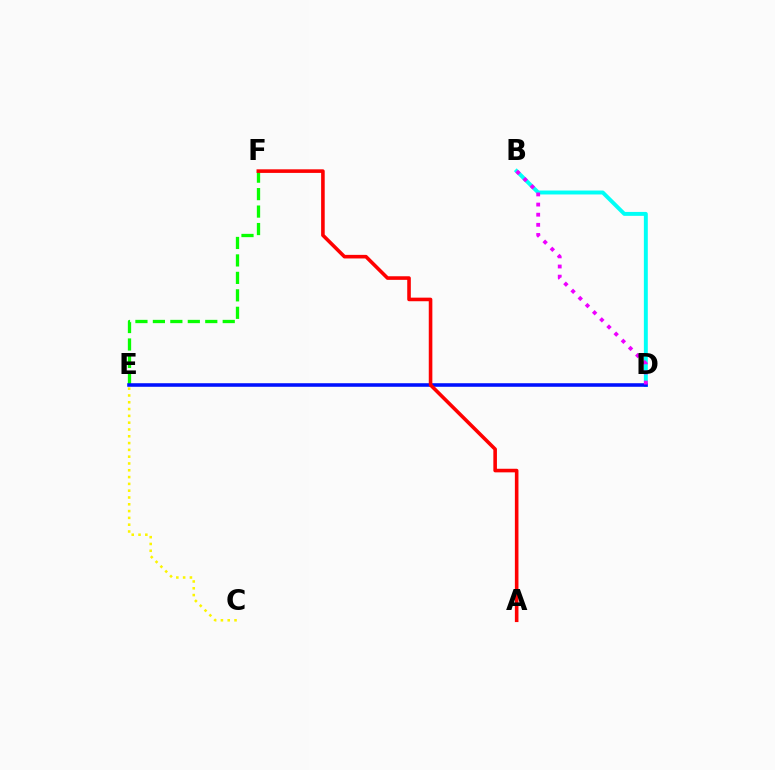{('E', 'F'): [{'color': '#08ff00', 'line_style': 'dashed', 'thickness': 2.37}], ('B', 'D'): [{'color': '#00fff6', 'line_style': 'solid', 'thickness': 2.83}, {'color': '#ee00ff', 'line_style': 'dotted', 'thickness': 2.75}], ('C', 'E'): [{'color': '#fcf500', 'line_style': 'dotted', 'thickness': 1.85}], ('D', 'E'): [{'color': '#0010ff', 'line_style': 'solid', 'thickness': 2.56}], ('A', 'F'): [{'color': '#ff0000', 'line_style': 'solid', 'thickness': 2.58}]}